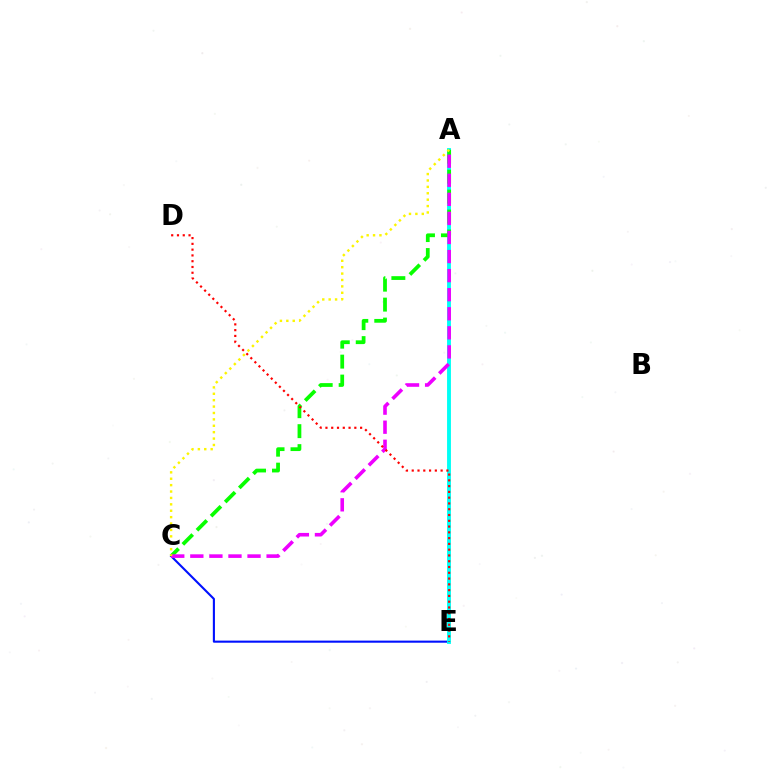{('C', 'E'): [{'color': '#0010ff', 'line_style': 'solid', 'thickness': 1.52}], ('A', 'E'): [{'color': '#00fff6', 'line_style': 'solid', 'thickness': 2.79}], ('A', 'C'): [{'color': '#08ff00', 'line_style': 'dashed', 'thickness': 2.71}, {'color': '#ee00ff', 'line_style': 'dashed', 'thickness': 2.59}, {'color': '#fcf500', 'line_style': 'dotted', 'thickness': 1.74}], ('D', 'E'): [{'color': '#ff0000', 'line_style': 'dotted', 'thickness': 1.57}]}